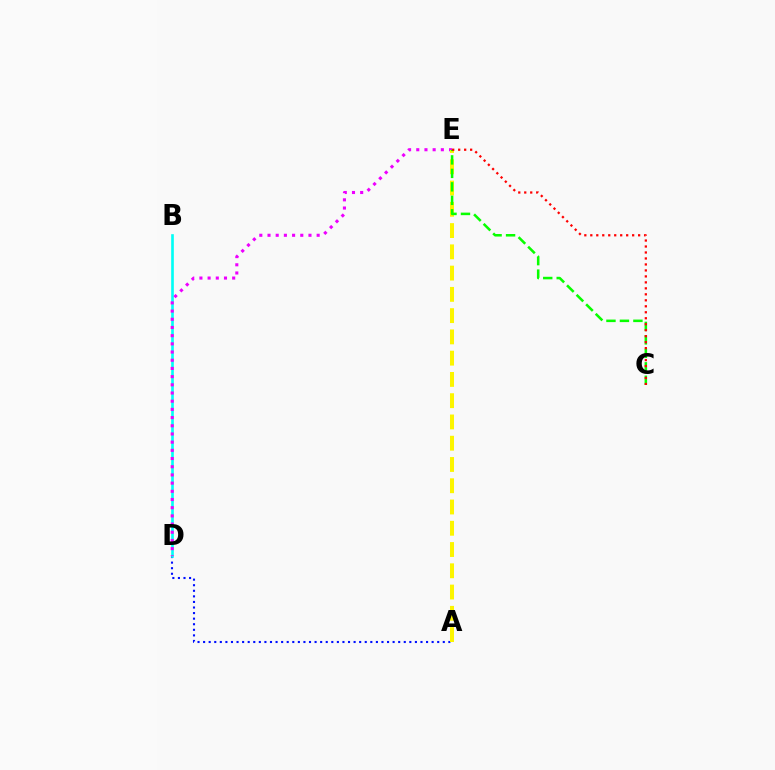{('A', 'D'): [{'color': '#0010ff', 'line_style': 'dotted', 'thickness': 1.51}], ('B', 'D'): [{'color': '#00fff6', 'line_style': 'solid', 'thickness': 1.9}], ('D', 'E'): [{'color': '#ee00ff', 'line_style': 'dotted', 'thickness': 2.23}], ('A', 'E'): [{'color': '#fcf500', 'line_style': 'dashed', 'thickness': 2.89}], ('C', 'E'): [{'color': '#08ff00', 'line_style': 'dashed', 'thickness': 1.83}, {'color': '#ff0000', 'line_style': 'dotted', 'thickness': 1.62}]}